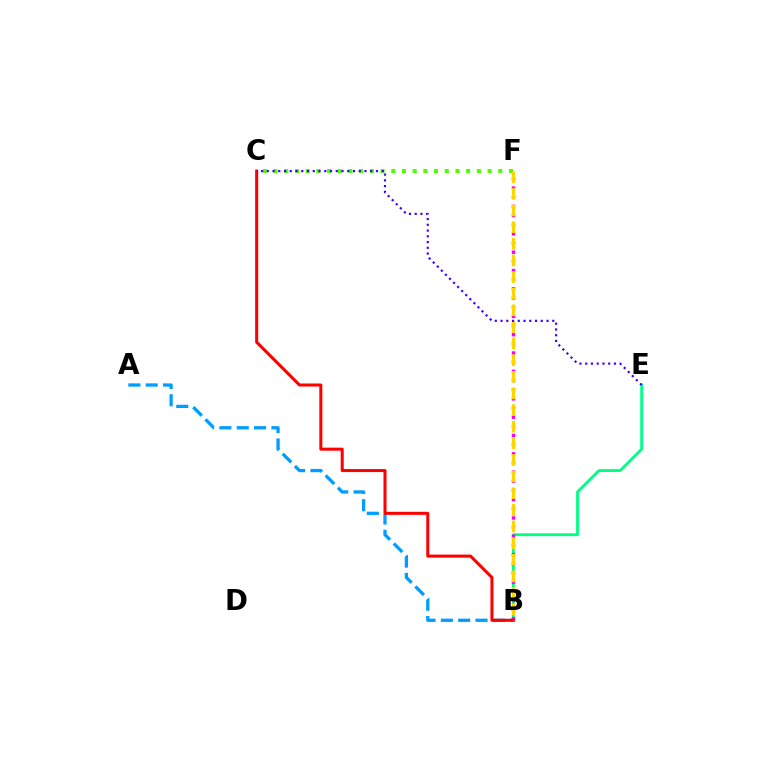{('C', 'F'): [{'color': '#4fff00', 'line_style': 'dotted', 'thickness': 2.91}], ('A', 'B'): [{'color': '#009eff', 'line_style': 'dashed', 'thickness': 2.35}], ('B', 'E'): [{'color': '#00ff86', 'line_style': 'solid', 'thickness': 2.05}], ('B', 'F'): [{'color': '#ff00ed', 'line_style': 'dotted', 'thickness': 2.49}, {'color': '#ffd500', 'line_style': 'dashed', 'thickness': 2.26}], ('B', 'C'): [{'color': '#ff0000', 'line_style': 'solid', 'thickness': 2.18}], ('C', 'E'): [{'color': '#3700ff', 'line_style': 'dotted', 'thickness': 1.56}]}